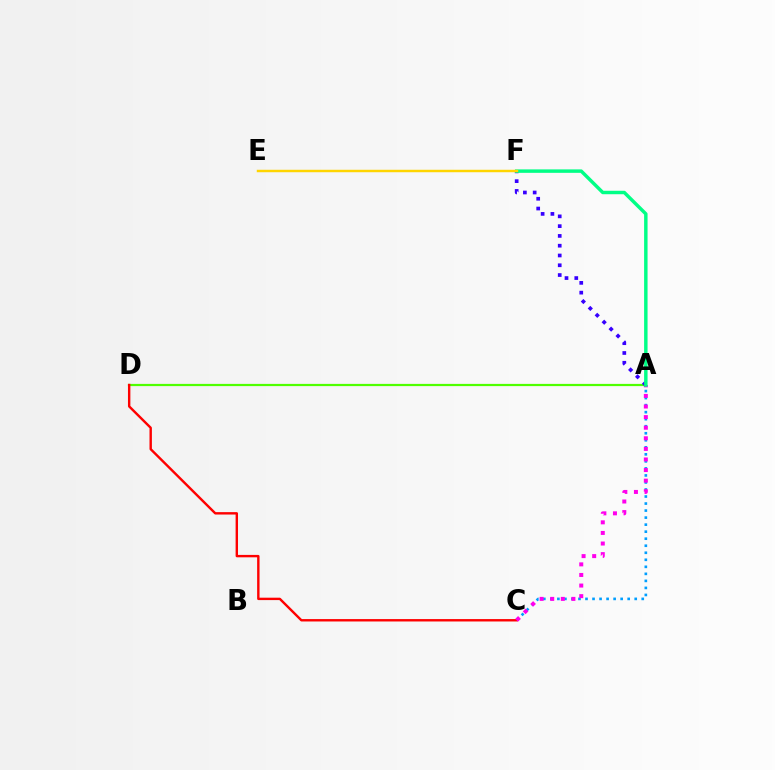{('A', 'C'): [{'color': '#009eff', 'line_style': 'dotted', 'thickness': 1.91}, {'color': '#ff00ed', 'line_style': 'dotted', 'thickness': 2.88}], ('A', 'D'): [{'color': '#4fff00', 'line_style': 'solid', 'thickness': 1.6}], ('C', 'D'): [{'color': '#ff0000', 'line_style': 'solid', 'thickness': 1.73}], ('A', 'F'): [{'color': '#3700ff', 'line_style': 'dotted', 'thickness': 2.66}, {'color': '#00ff86', 'line_style': 'solid', 'thickness': 2.48}], ('E', 'F'): [{'color': '#ffd500', 'line_style': 'solid', 'thickness': 1.77}]}